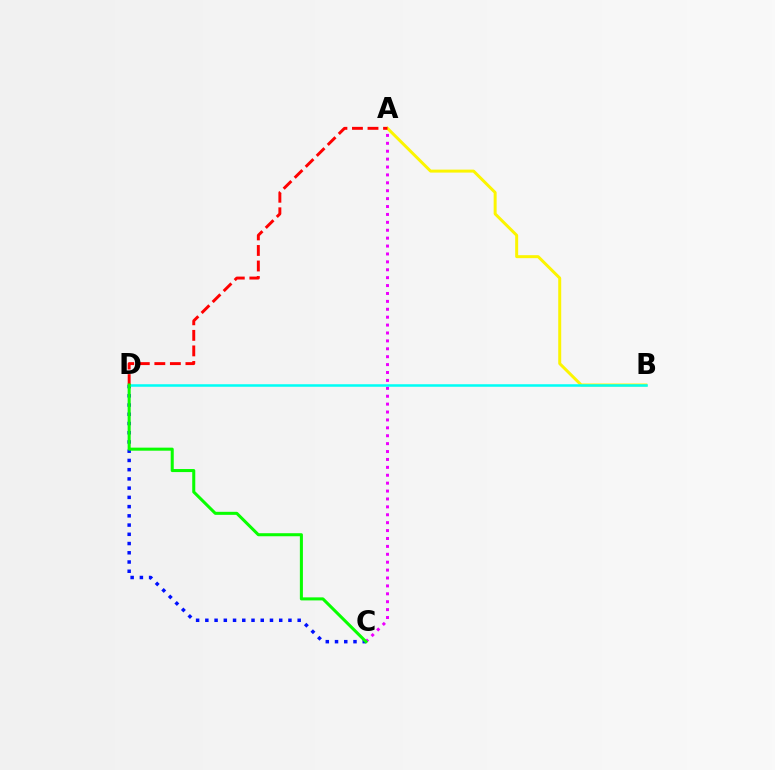{('A', 'C'): [{'color': '#ee00ff', 'line_style': 'dotted', 'thickness': 2.15}], ('C', 'D'): [{'color': '#0010ff', 'line_style': 'dotted', 'thickness': 2.51}, {'color': '#08ff00', 'line_style': 'solid', 'thickness': 2.19}], ('A', 'B'): [{'color': '#fcf500', 'line_style': 'solid', 'thickness': 2.14}], ('B', 'D'): [{'color': '#00fff6', 'line_style': 'solid', 'thickness': 1.82}], ('A', 'D'): [{'color': '#ff0000', 'line_style': 'dashed', 'thickness': 2.11}]}